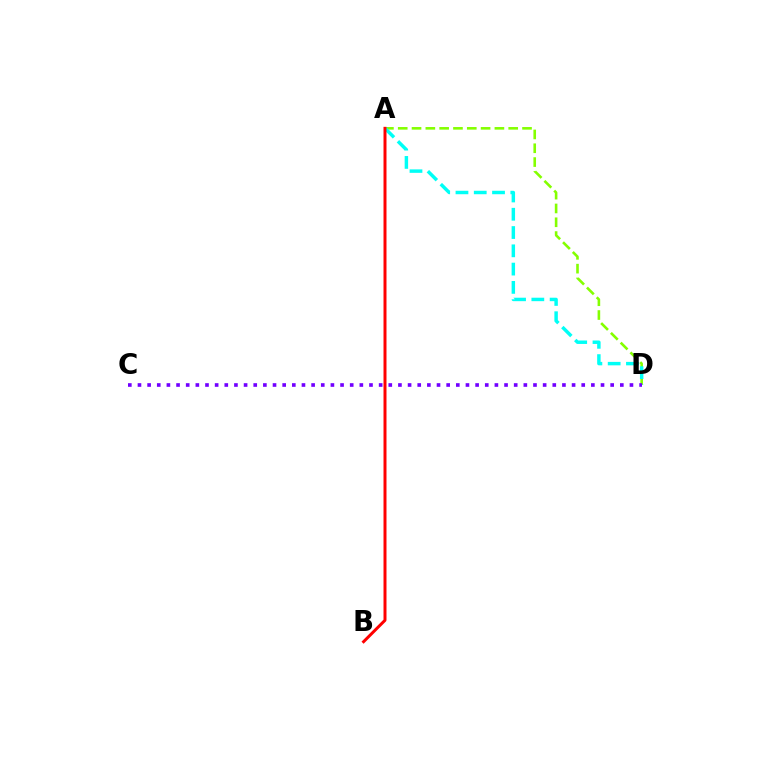{('A', 'D'): [{'color': '#84ff00', 'line_style': 'dashed', 'thickness': 1.88}, {'color': '#00fff6', 'line_style': 'dashed', 'thickness': 2.48}], ('C', 'D'): [{'color': '#7200ff', 'line_style': 'dotted', 'thickness': 2.62}], ('A', 'B'): [{'color': '#ff0000', 'line_style': 'solid', 'thickness': 2.15}]}